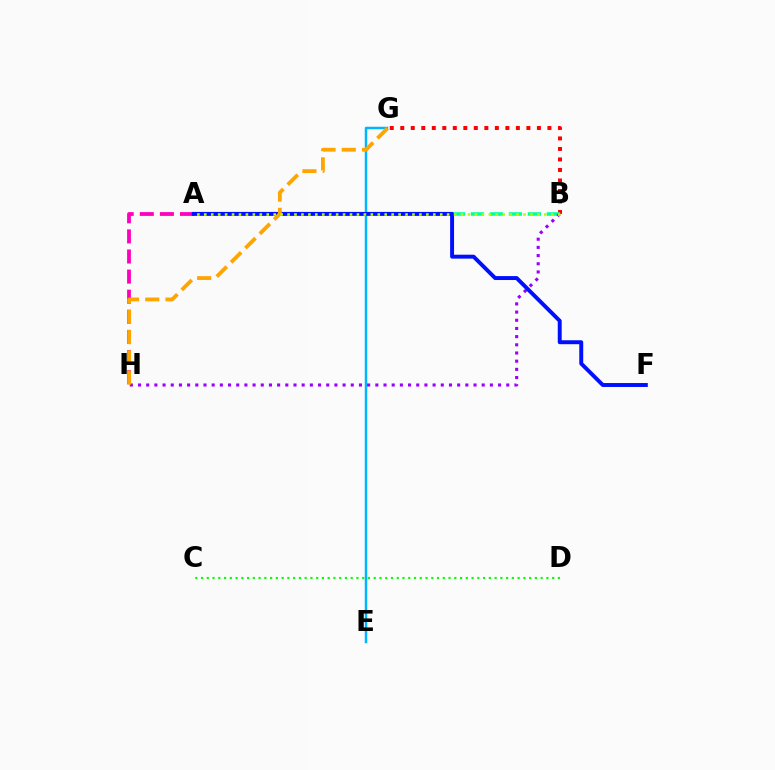{('C', 'D'): [{'color': '#08ff00', 'line_style': 'dotted', 'thickness': 1.56}], ('B', 'G'): [{'color': '#ff0000', 'line_style': 'dotted', 'thickness': 2.86}], ('A', 'H'): [{'color': '#ff00bd', 'line_style': 'dashed', 'thickness': 2.73}], ('A', 'B'): [{'color': '#00ff9d', 'line_style': 'dashed', 'thickness': 2.58}, {'color': '#b3ff00', 'line_style': 'dotted', 'thickness': 1.89}], ('E', 'G'): [{'color': '#00b5ff', 'line_style': 'solid', 'thickness': 1.79}], ('B', 'H'): [{'color': '#9b00ff', 'line_style': 'dotted', 'thickness': 2.22}], ('A', 'F'): [{'color': '#0010ff', 'line_style': 'solid', 'thickness': 2.83}], ('G', 'H'): [{'color': '#ffa500', 'line_style': 'dashed', 'thickness': 2.75}]}